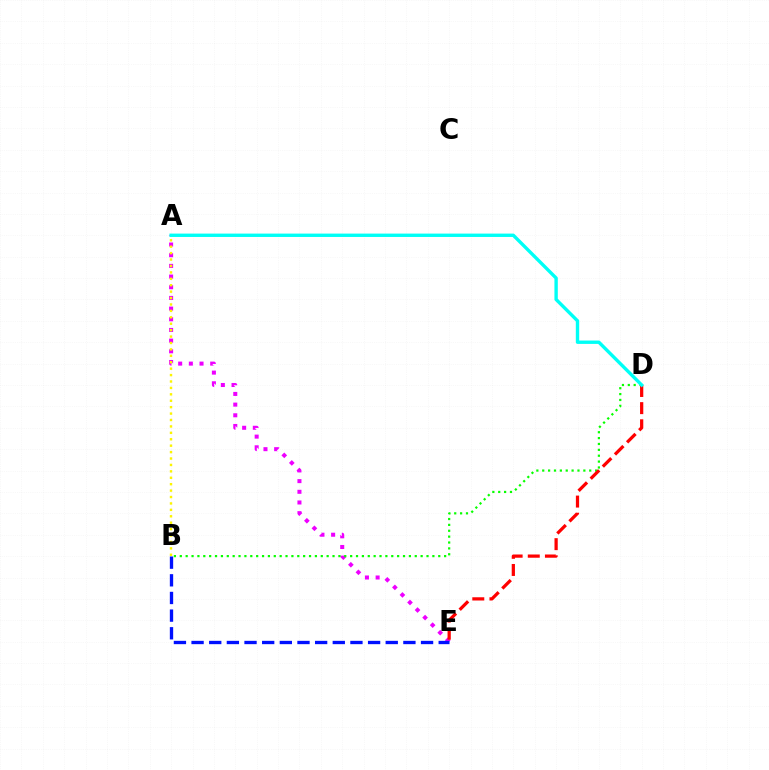{('A', 'E'): [{'color': '#ee00ff', 'line_style': 'dotted', 'thickness': 2.9}], ('B', 'E'): [{'color': '#0010ff', 'line_style': 'dashed', 'thickness': 2.4}], ('B', 'D'): [{'color': '#08ff00', 'line_style': 'dotted', 'thickness': 1.6}], ('D', 'E'): [{'color': '#ff0000', 'line_style': 'dashed', 'thickness': 2.33}], ('A', 'B'): [{'color': '#fcf500', 'line_style': 'dotted', 'thickness': 1.74}], ('A', 'D'): [{'color': '#00fff6', 'line_style': 'solid', 'thickness': 2.43}]}